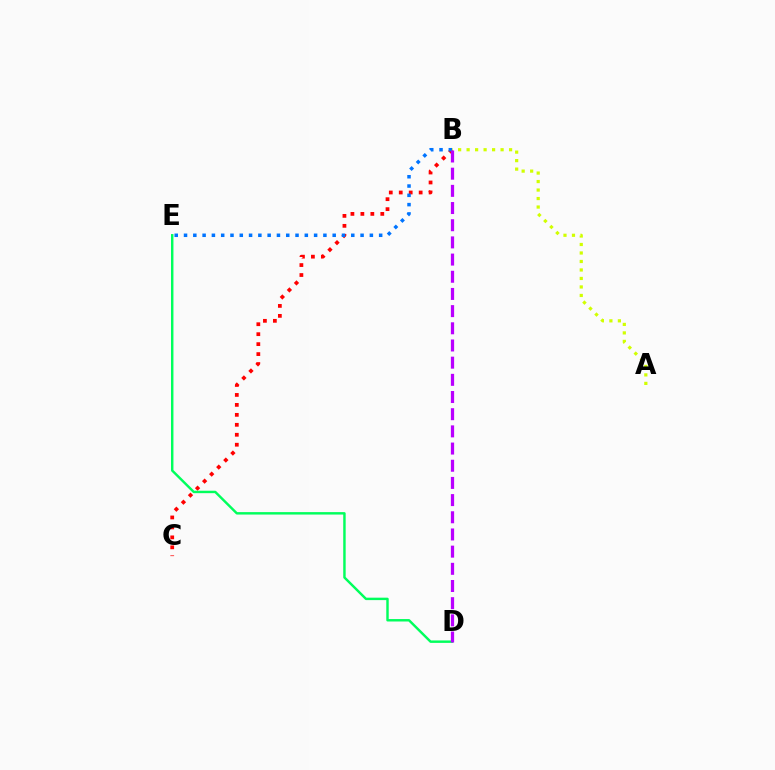{('B', 'C'): [{'color': '#ff0000', 'line_style': 'dotted', 'thickness': 2.71}], ('D', 'E'): [{'color': '#00ff5c', 'line_style': 'solid', 'thickness': 1.76}], ('A', 'B'): [{'color': '#d1ff00', 'line_style': 'dotted', 'thickness': 2.31}], ('B', 'E'): [{'color': '#0074ff', 'line_style': 'dotted', 'thickness': 2.52}], ('B', 'D'): [{'color': '#b900ff', 'line_style': 'dashed', 'thickness': 2.33}]}